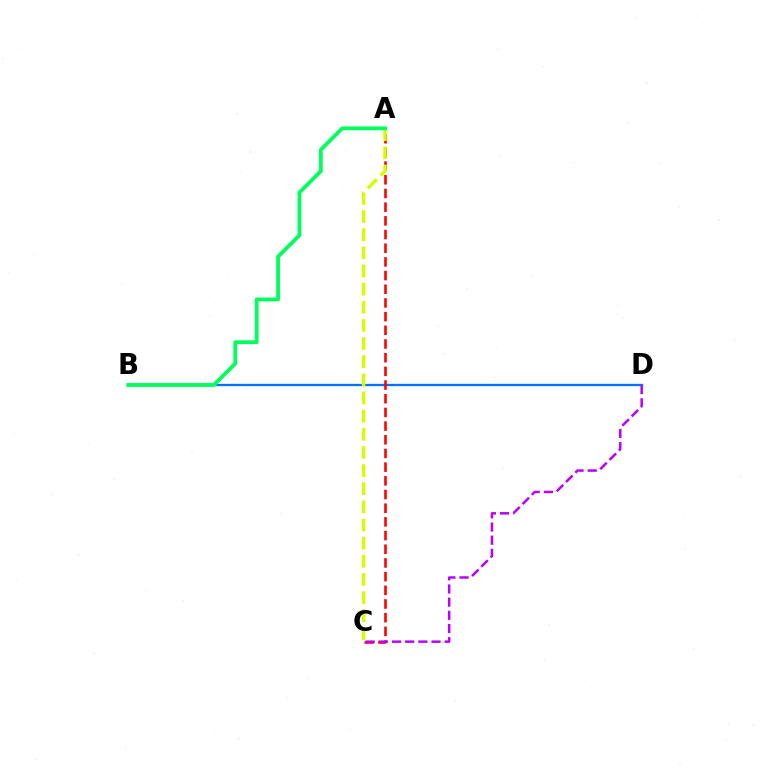{('B', 'D'): [{'color': '#0074ff', 'line_style': 'solid', 'thickness': 1.65}], ('A', 'C'): [{'color': '#ff0000', 'line_style': 'dashed', 'thickness': 1.86}, {'color': '#d1ff00', 'line_style': 'dashed', 'thickness': 2.47}], ('A', 'B'): [{'color': '#00ff5c', 'line_style': 'solid', 'thickness': 2.75}], ('C', 'D'): [{'color': '#b900ff', 'line_style': 'dashed', 'thickness': 1.79}]}